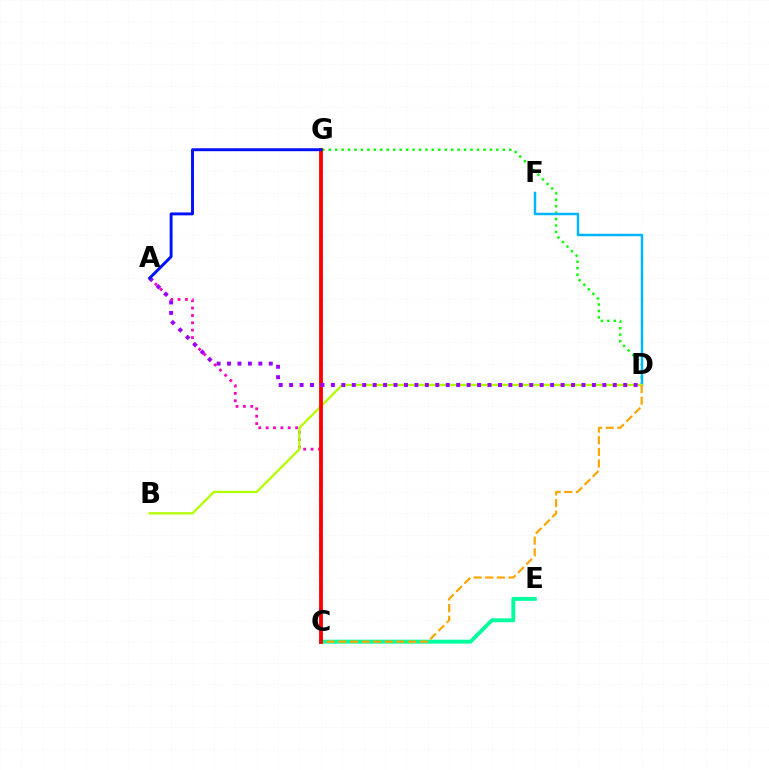{('C', 'E'): [{'color': '#00ff9d', 'line_style': 'solid', 'thickness': 2.82}], ('A', 'C'): [{'color': '#ff00bd', 'line_style': 'dotted', 'thickness': 2.0}], ('D', 'G'): [{'color': '#08ff00', 'line_style': 'dotted', 'thickness': 1.75}], ('D', 'F'): [{'color': '#00b5ff', 'line_style': 'solid', 'thickness': 1.79}], ('B', 'D'): [{'color': '#b3ff00', 'line_style': 'solid', 'thickness': 1.66}], ('C', 'D'): [{'color': '#ffa500', 'line_style': 'dashed', 'thickness': 1.58}], ('C', 'G'): [{'color': '#ff0000', 'line_style': 'solid', 'thickness': 2.75}], ('A', 'D'): [{'color': '#9b00ff', 'line_style': 'dotted', 'thickness': 2.84}], ('A', 'G'): [{'color': '#0010ff', 'line_style': 'solid', 'thickness': 2.1}]}